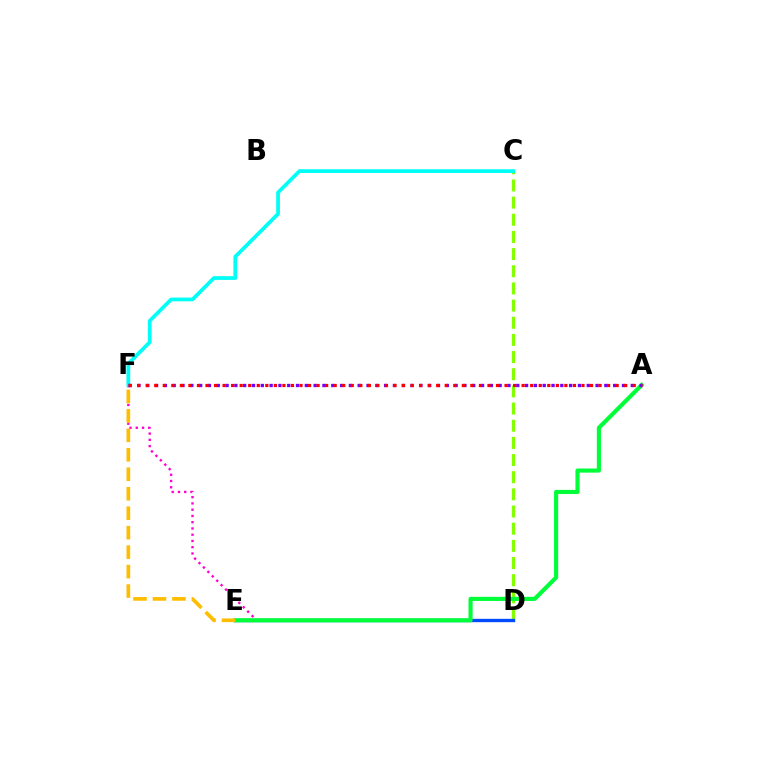{('C', 'D'): [{'color': '#84ff00', 'line_style': 'dashed', 'thickness': 2.33}], ('D', 'F'): [{'color': '#ff00cf', 'line_style': 'dotted', 'thickness': 1.7}], ('D', 'E'): [{'color': '#004bff', 'line_style': 'solid', 'thickness': 2.41}], ('C', 'F'): [{'color': '#00fff6', 'line_style': 'solid', 'thickness': 2.69}], ('A', 'E'): [{'color': '#00ff39', 'line_style': 'solid', 'thickness': 2.97}], ('E', 'F'): [{'color': '#ffbd00', 'line_style': 'dashed', 'thickness': 2.64}], ('A', 'F'): [{'color': '#7200ff', 'line_style': 'dotted', 'thickness': 2.39}, {'color': '#ff0000', 'line_style': 'dotted', 'thickness': 2.32}]}